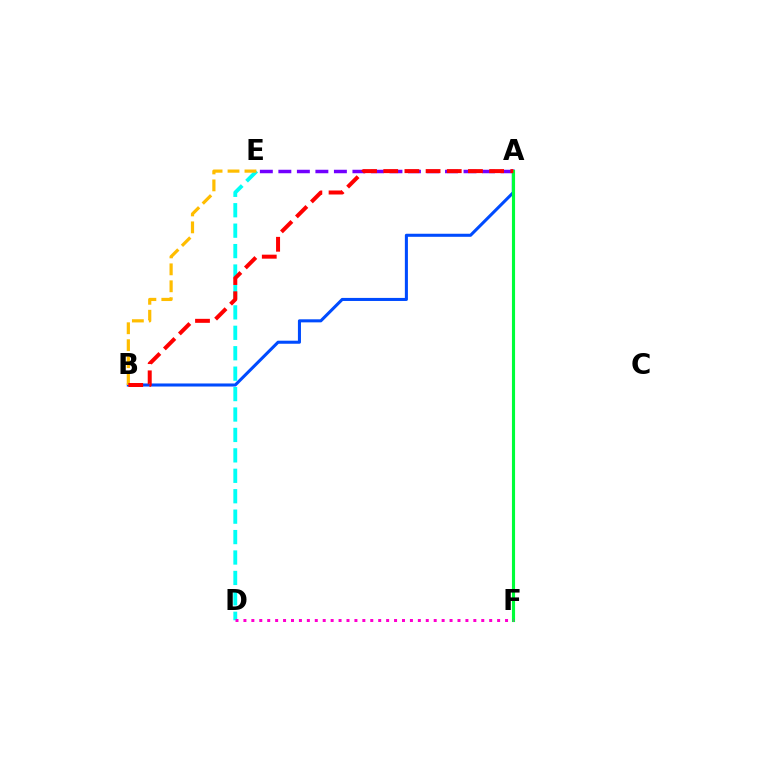{('A', 'B'): [{'color': '#004bff', 'line_style': 'solid', 'thickness': 2.2}, {'color': '#ff0000', 'line_style': 'dashed', 'thickness': 2.88}], ('D', 'E'): [{'color': '#00fff6', 'line_style': 'dashed', 'thickness': 2.78}], ('A', 'F'): [{'color': '#84ff00', 'line_style': 'dotted', 'thickness': 2.13}, {'color': '#00ff39', 'line_style': 'solid', 'thickness': 2.25}], ('B', 'E'): [{'color': '#ffbd00', 'line_style': 'dashed', 'thickness': 2.3}], ('A', 'E'): [{'color': '#7200ff', 'line_style': 'dashed', 'thickness': 2.52}], ('D', 'F'): [{'color': '#ff00cf', 'line_style': 'dotted', 'thickness': 2.15}]}